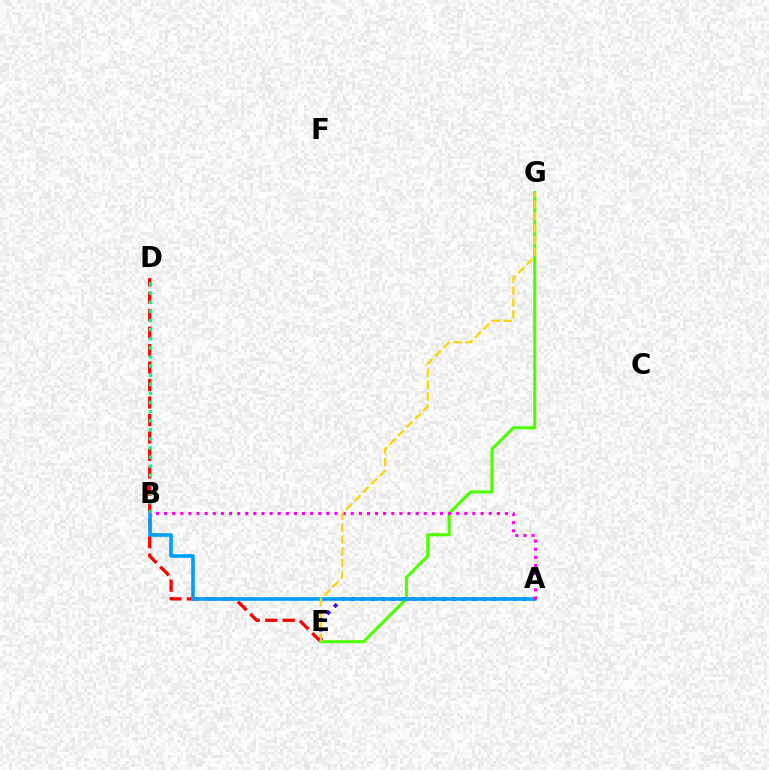{('D', 'E'): [{'color': '#ff0000', 'line_style': 'dashed', 'thickness': 2.37}], ('A', 'E'): [{'color': '#3700ff', 'line_style': 'dotted', 'thickness': 2.74}], ('E', 'G'): [{'color': '#4fff00', 'line_style': 'solid', 'thickness': 2.23}, {'color': '#ffd500', 'line_style': 'dashed', 'thickness': 1.61}], ('A', 'B'): [{'color': '#009eff', 'line_style': 'solid', 'thickness': 2.6}, {'color': '#ff00ed', 'line_style': 'dotted', 'thickness': 2.2}], ('B', 'D'): [{'color': '#00ff86', 'line_style': 'dotted', 'thickness': 2.47}]}